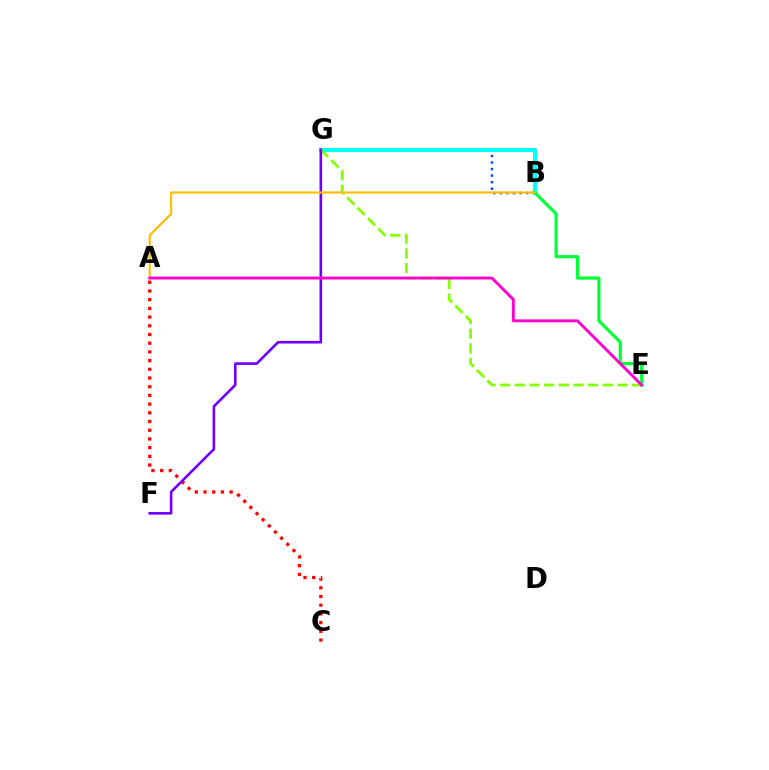{('B', 'G'): [{'color': '#004bff', 'line_style': 'dotted', 'thickness': 1.79}, {'color': '#00fff6', 'line_style': 'solid', 'thickness': 2.95}], ('B', 'E'): [{'color': '#00ff39', 'line_style': 'solid', 'thickness': 2.32}], ('E', 'G'): [{'color': '#84ff00', 'line_style': 'dashed', 'thickness': 1.99}], ('A', 'C'): [{'color': '#ff0000', 'line_style': 'dotted', 'thickness': 2.37}], ('F', 'G'): [{'color': '#7200ff', 'line_style': 'solid', 'thickness': 1.89}], ('A', 'B'): [{'color': '#ffbd00', 'line_style': 'solid', 'thickness': 1.55}], ('A', 'E'): [{'color': '#ff00cf', 'line_style': 'solid', 'thickness': 2.08}]}